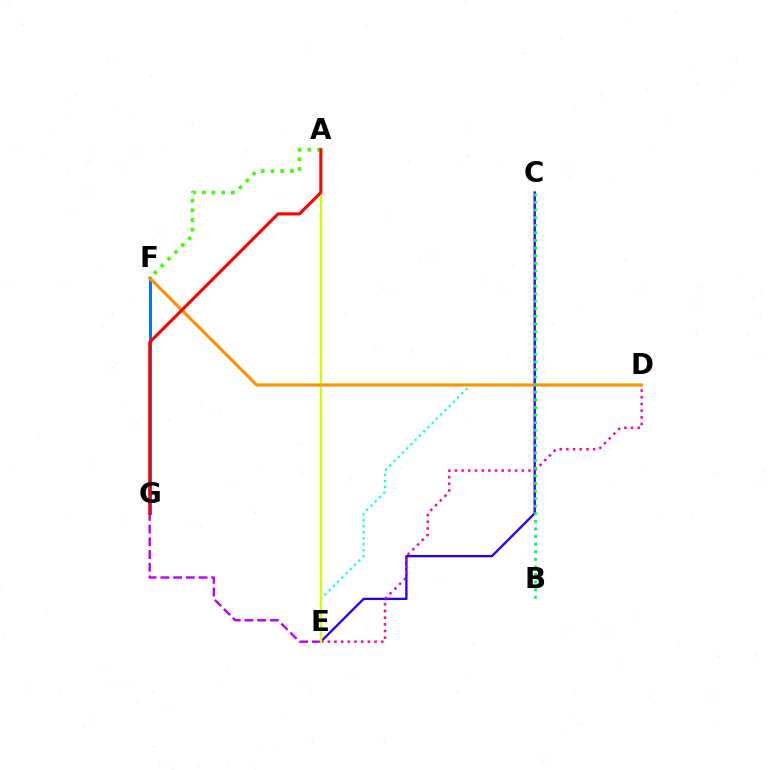{('E', 'G'): [{'color': '#b900ff', 'line_style': 'dashed', 'thickness': 1.73}], ('C', 'E'): [{'color': '#2500ff', 'line_style': 'solid', 'thickness': 1.66}], ('D', 'E'): [{'color': '#00fff6', 'line_style': 'dotted', 'thickness': 1.63}, {'color': '#ff00ac', 'line_style': 'dotted', 'thickness': 1.82}], ('A', 'E'): [{'color': '#d1ff00', 'line_style': 'solid', 'thickness': 1.68}], ('F', 'G'): [{'color': '#0074ff', 'line_style': 'solid', 'thickness': 2.15}], ('D', 'F'): [{'color': '#ff9400', 'line_style': 'solid', 'thickness': 2.28}], ('B', 'C'): [{'color': '#00ff5c', 'line_style': 'dotted', 'thickness': 2.06}], ('A', 'F'): [{'color': '#3dff00', 'line_style': 'dotted', 'thickness': 2.63}], ('A', 'G'): [{'color': '#ff0000', 'line_style': 'solid', 'thickness': 2.22}]}